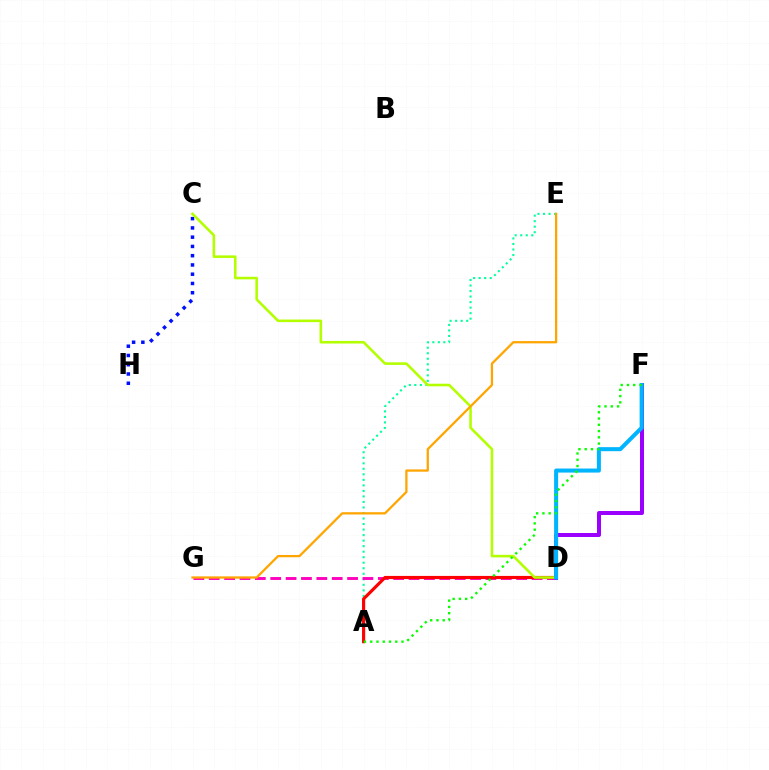{('A', 'E'): [{'color': '#00ff9d', 'line_style': 'dotted', 'thickness': 1.5}], ('D', 'G'): [{'color': '#ff00bd', 'line_style': 'dashed', 'thickness': 2.09}], ('A', 'D'): [{'color': '#ff0000', 'line_style': 'solid', 'thickness': 2.27}], ('D', 'F'): [{'color': '#9b00ff', 'line_style': 'solid', 'thickness': 2.87}, {'color': '#00b5ff', 'line_style': 'solid', 'thickness': 2.91}], ('C', 'H'): [{'color': '#0010ff', 'line_style': 'dotted', 'thickness': 2.52}], ('C', 'D'): [{'color': '#b3ff00', 'line_style': 'solid', 'thickness': 1.86}], ('E', 'G'): [{'color': '#ffa500', 'line_style': 'solid', 'thickness': 1.64}], ('A', 'F'): [{'color': '#08ff00', 'line_style': 'dotted', 'thickness': 1.7}]}